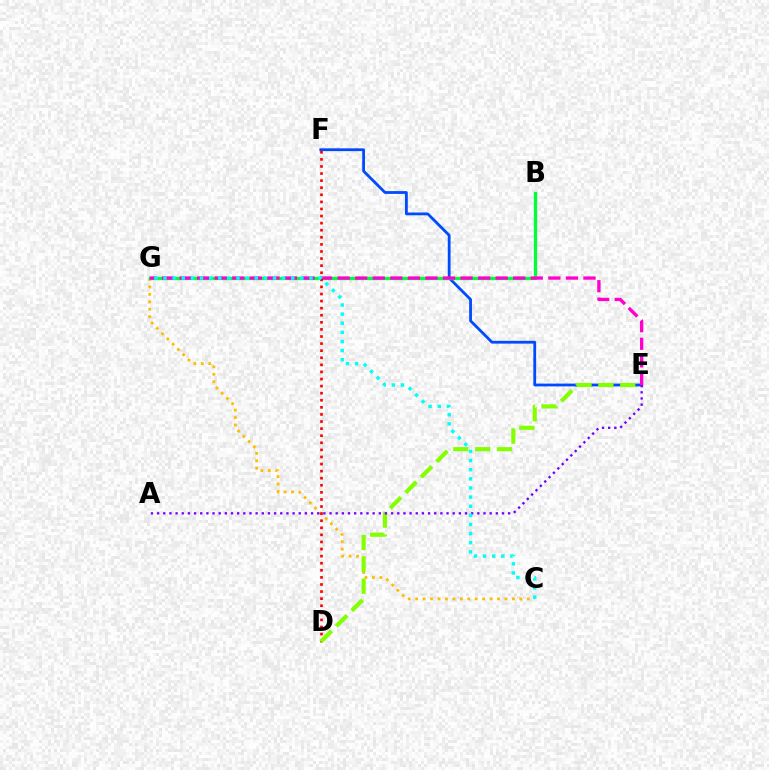{('C', 'G'): [{'color': '#ffbd00', 'line_style': 'dotted', 'thickness': 2.02}, {'color': '#00fff6', 'line_style': 'dotted', 'thickness': 2.48}], ('E', 'F'): [{'color': '#004bff', 'line_style': 'solid', 'thickness': 2.01}], ('B', 'G'): [{'color': '#00ff39', 'line_style': 'solid', 'thickness': 2.36}], ('E', 'G'): [{'color': '#ff00cf', 'line_style': 'dashed', 'thickness': 2.39}], ('D', 'F'): [{'color': '#ff0000', 'line_style': 'dotted', 'thickness': 1.93}], ('D', 'E'): [{'color': '#84ff00', 'line_style': 'dashed', 'thickness': 2.97}], ('A', 'E'): [{'color': '#7200ff', 'line_style': 'dotted', 'thickness': 1.67}]}